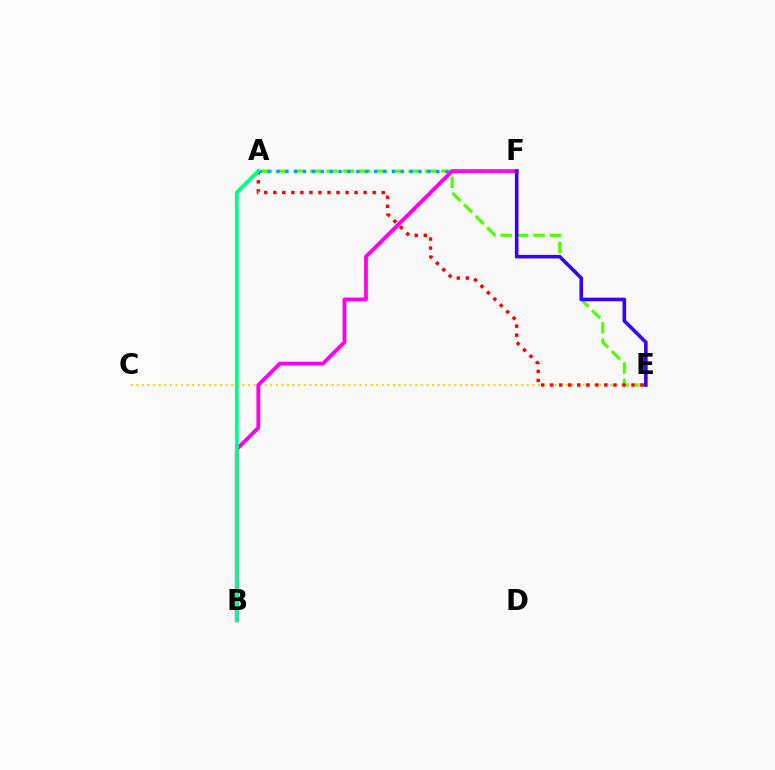{('A', 'E'): [{'color': '#4fff00', 'line_style': 'dashed', 'thickness': 2.23}, {'color': '#ff0000', 'line_style': 'dotted', 'thickness': 2.45}], ('C', 'E'): [{'color': '#ffd500', 'line_style': 'dotted', 'thickness': 1.52}], ('A', 'F'): [{'color': '#009eff', 'line_style': 'dotted', 'thickness': 2.41}], ('B', 'F'): [{'color': '#ff00ed', 'line_style': 'solid', 'thickness': 2.73}], ('A', 'B'): [{'color': '#00ff86', 'line_style': 'solid', 'thickness': 2.74}], ('E', 'F'): [{'color': '#3700ff', 'line_style': 'solid', 'thickness': 2.58}]}